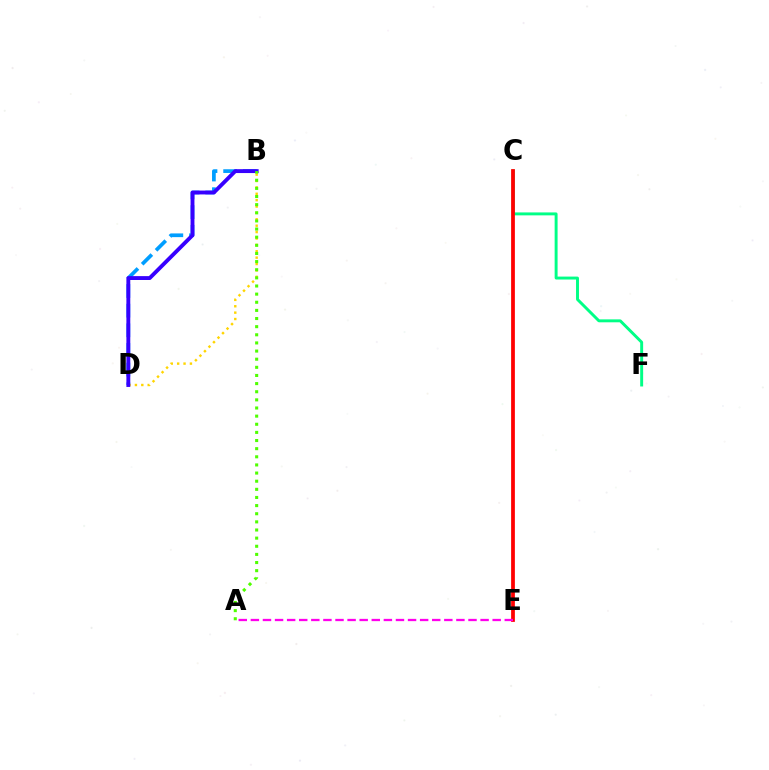{('C', 'F'): [{'color': '#00ff86', 'line_style': 'solid', 'thickness': 2.11}], ('B', 'D'): [{'color': '#009eff', 'line_style': 'dashed', 'thickness': 2.67}, {'color': '#ffd500', 'line_style': 'dotted', 'thickness': 1.74}, {'color': '#3700ff', 'line_style': 'solid', 'thickness': 2.79}], ('C', 'E'): [{'color': '#ff0000', 'line_style': 'solid', 'thickness': 2.7}], ('A', 'E'): [{'color': '#ff00ed', 'line_style': 'dashed', 'thickness': 1.64}], ('A', 'B'): [{'color': '#4fff00', 'line_style': 'dotted', 'thickness': 2.21}]}